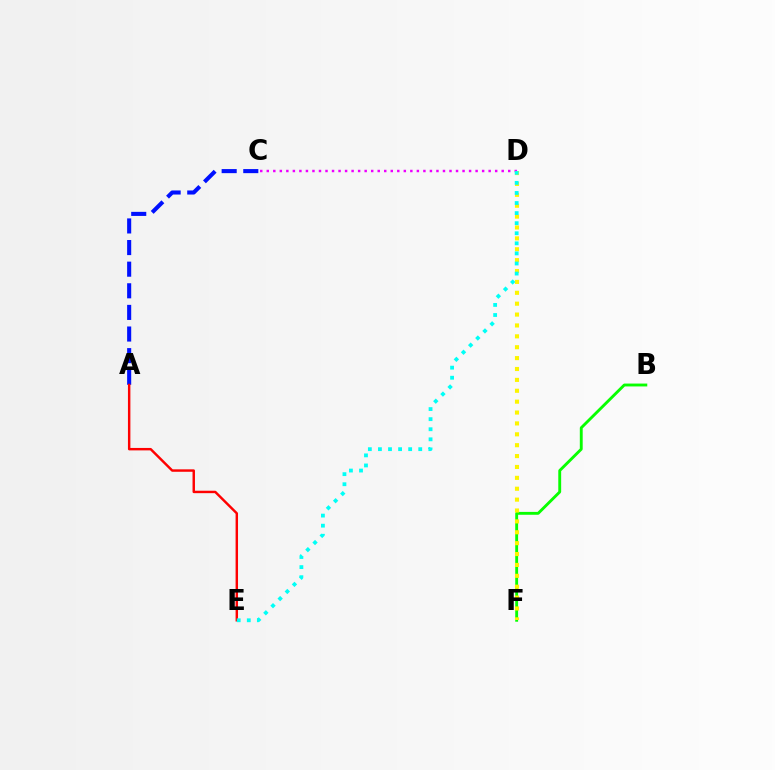{('C', 'D'): [{'color': '#ee00ff', 'line_style': 'dotted', 'thickness': 1.77}], ('B', 'F'): [{'color': '#08ff00', 'line_style': 'solid', 'thickness': 2.07}], ('A', 'C'): [{'color': '#0010ff', 'line_style': 'dashed', 'thickness': 2.94}], ('A', 'E'): [{'color': '#ff0000', 'line_style': 'solid', 'thickness': 1.76}], ('D', 'F'): [{'color': '#fcf500', 'line_style': 'dotted', 'thickness': 2.96}], ('D', 'E'): [{'color': '#00fff6', 'line_style': 'dotted', 'thickness': 2.74}]}